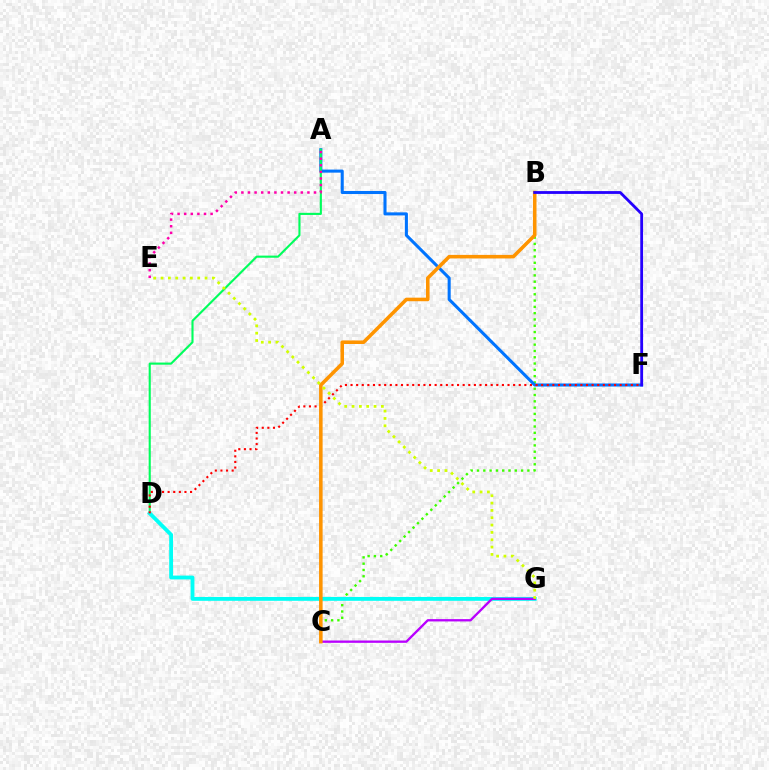{('B', 'C'): [{'color': '#3dff00', 'line_style': 'dotted', 'thickness': 1.71}, {'color': '#ff9400', 'line_style': 'solid', 'thickness': 2.56}], ('A', 'F'): [{'color': '#0074ff', 'line_style': 'solid', 'thickness': 2.2}], ('A', 'D'): [{'color': '#00ff5c', 'line_style': 'solid', 'thickness': 1.53}], ('D', 'G'): [{'color': '#00fff6', 'line_style': 'solid', 'thickness': 2.76}], ('D', 'F'): [{'color': '#ff0000', 'line_style': 'dotted', 'thickness': 1.52}], ('A', 'E'): [{'color': '#ff00ac', 'line_style': 'dotted', 'thickness': 1.79}], ('C', 'G'): [{'color': '#b900ff', 'line_style': 'solid', 'thickness': 1.67}], ('B', 'F'): [{'color': '#2500ff', 'line_style': 'solid', 'thickness': 2.02}], ('E', 'G'): [{'color': '#d1ff00', 'line_style': 'dotted', 'thickness': 1.99}]}